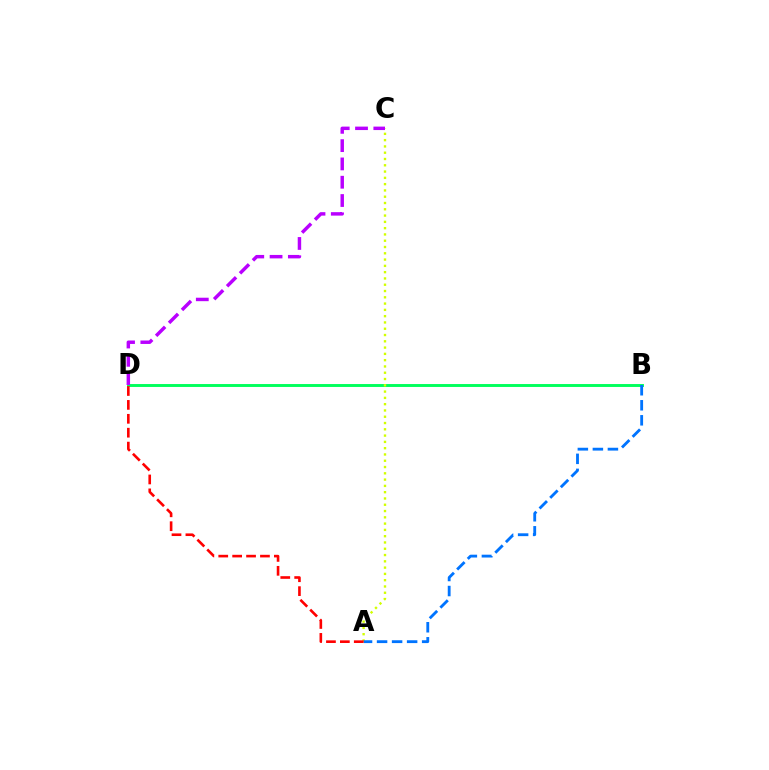{('B', 'D'): [{'color': '#00ff5c', 'line_style': 'solid', 'thickness': 2.1}], ('A', 'C'): [{'color': '#d1ff00', 'line_style': 'dotted', 'thickness': 1.71}], ('C', 'D'): [{'color': '#b900ff', 'line_style': 'dashed', 'thickness': 2.49}], ('A', 'B'): [{'color': '#0074ff', 'line_style': 'dashed', 'thickness': 2.04}], ('A', 'D'): [{'color': '#ff0000', 'line_style': 'dashed', 'thickness': 1.89}]}